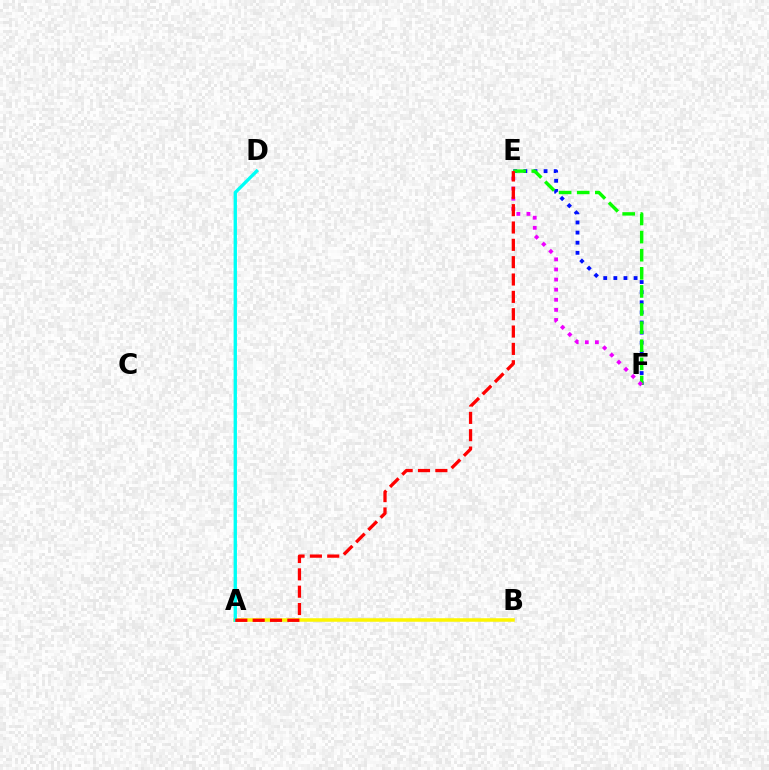{('E', 'F'): [{'color': '#0010ff', 'line_style': 'dotted', 'thickness': 2.75}, {'color': '#08ff00', 'line_style': 'dashed', 'thickness': 2.46}, {'color': '#ee00ff', 'line_style': 'dotted', 'thickness': 2.74}], ('A', 'B'): [{'color': '#fcf500', 'line_style': 'solid', 'thickness': 2.54}], ('A', 'D'): [{'color': '#00fff6', 'line_style': 'solid', 'thickness': 2.4}], ('A', 'E'): [{'color': '#ff0000', 'line_style': 'dashed', 'thickness': 2.36}]}